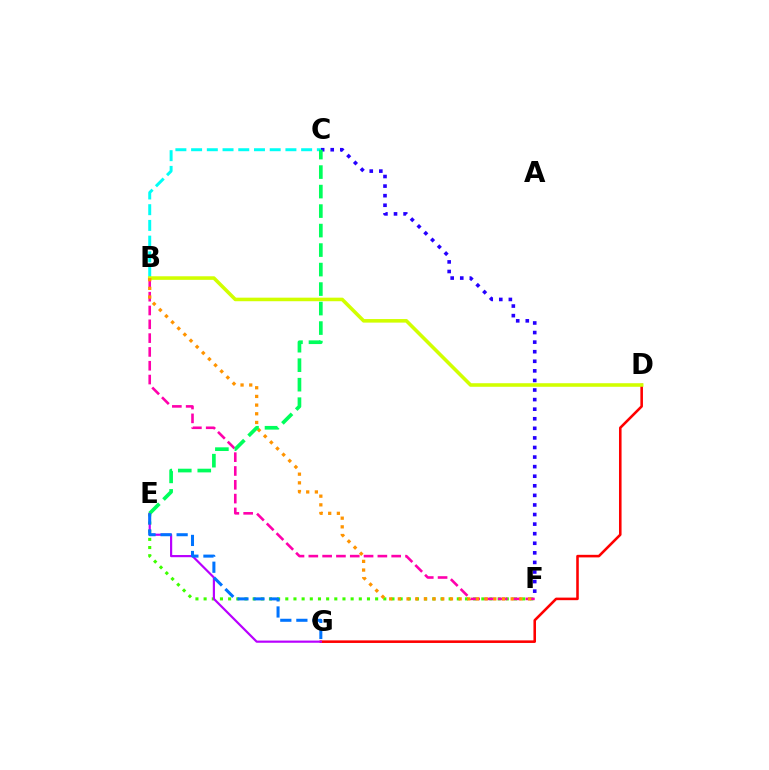{('E', 'F'): [{'color': '#3dff00', 'line_style': 'dotted', 'thickness': 2.22}], ('C', 'F'): [{'color': '#2500ff', 'line_style': 'dotted', 'thickness': 2.6}], ('D', 'G'): [{'color': '#ff0000', 'line_style': 'solid', 'thickness': 1.85}], ('E', 'G'): [{'color': '#b900ff', 'line_style': 'solid', 'thickness': 1.57}, {'color': '#0074ff', 'line_style': 'dashed', 'thickness': 2.18}], ('B', 'C'): [{'color': '#00fff6', 'line_style': 'dashed', 'thickness': 2.14}], ('B', 'F'): [{'color': '#ff00ac', 'line_style': 'dashed', 'thickness': 1.88}, {'color': '#ff9400', 'line_style': 'dotted', 'thickness': 2.36}], ('B', 'D'): [{'color': '#d1ff00', 'line_style': 'solid', 'thickness': 2.57}], ('C', 'E'): [{'color': '#00ff5c', 'line_style': 'dashed', 'thickness': 2.65}]}